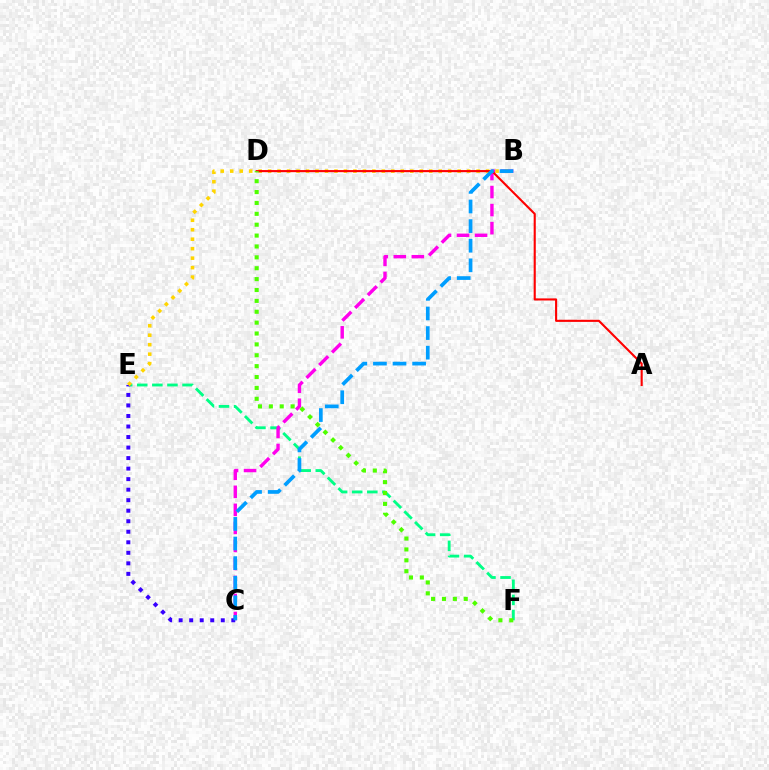{('E', 'F'): [{'color': '#00ff86', 'line_style': 'dashed', 'thickness': 2.05}], ('B', 'C'): [{'color': '#ff00ed', 'line_style': 'dashed', 'thickness': 2.45}, {'color': '#009eff', 'line_style': 'dashed', 'thickness': 2.66}], ('C', 'E'): [{'color': '#3700ff', 'line_style': 'dotted', 'thickness': 2.86}], ('B', 'E'): [{'color': '#ffd500', 'line_style': 'dotted', 'thickness': 2.57}], ('A', 'D'): [{'color': '#ff0000', 'line_style': 'solid', 'thickness': 1.52}], ('D', 'F'): [{'color': '#4fff00', 'line_style': 'dotted', 'thickness': 2.96}]}